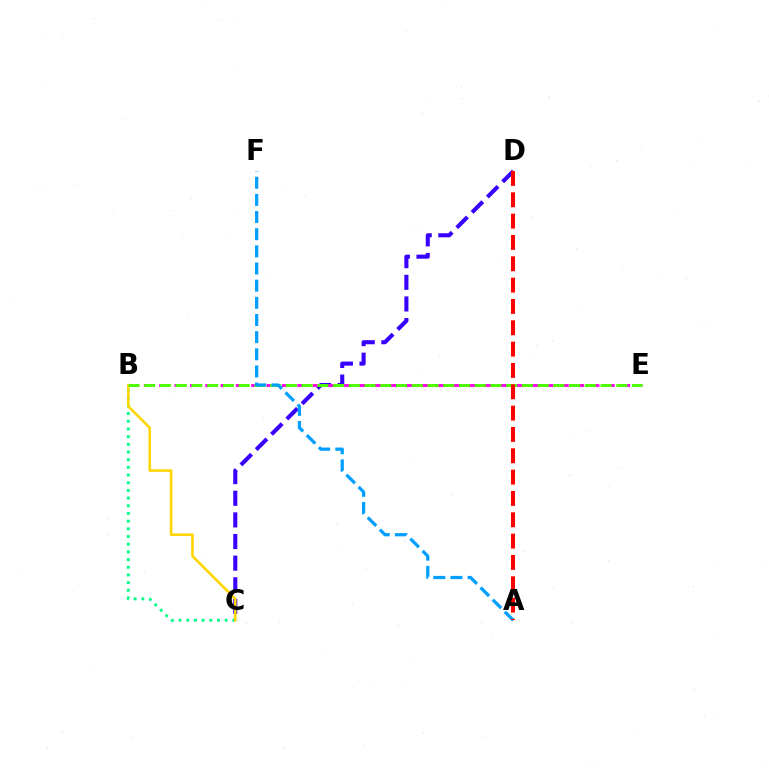{('C', 'D'): [{'color': '#3700ff', 'line_style': 'dashed', 'thickness': 2.94}], ('B', 'C'): [{'color': '#00ff86', 'line_style': 'dotted', 'thickness': 2.09}, {'color': '#ffd500', 'line_style': 'solid', 'thickness': 1.85}], ('B', 'E'): [{'color': '#ff00ed', 'line_style': 'dashed', 'thickness': 2.08}, {'color': '#4fff00', 'line_style': 'dashed', 'thickness': 2.14}], ('A', 'F'): [{'color': '#009eff', 'line_style': 'dashed', 'thickness': 2.33}], ('A', 'D'): [{'color': '#ff0000', 'line_style': 'dashed', 'thickness': 2.9}]}